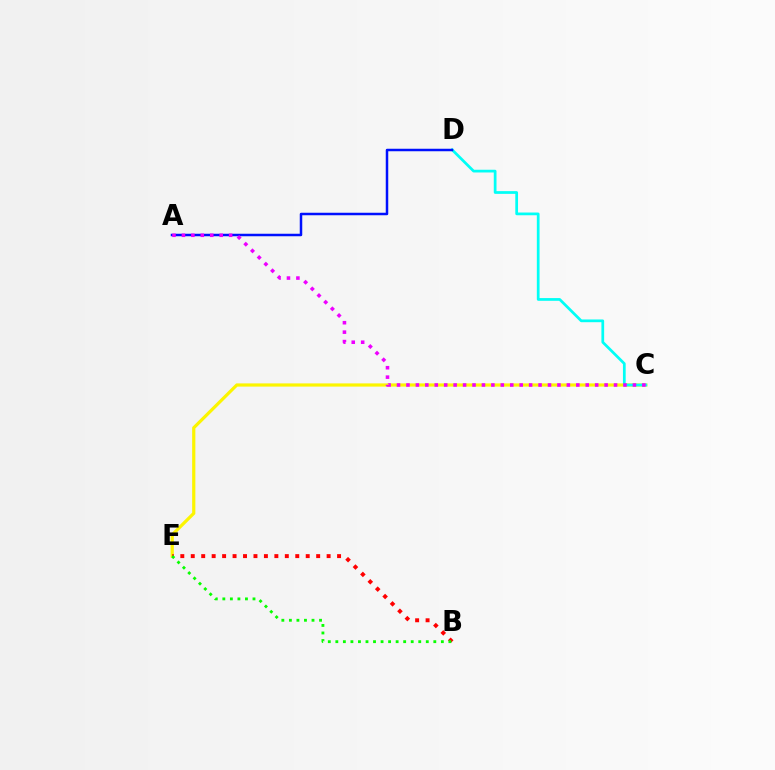{('C', 'E'): [{'color': '#fcf500', 'line_style': 'solid', 'thickness': 2.31}], ('B', 'E'): [{'color': '#ff0000', 'line_style': 'dotted', 'thickness': 2.84}, {'color': '#08ff00', 'line_style': 'dotted', 'thickness': 2.05}], ('C', 'D'): [{'color': '#00fff6', 'line_style': 'solid', 'thickness': 1.97}], ('A', 'D'): [{'color': '#0010ff', 'line_style': 'solid', 'thickness': 1.8}], ('A', 'C'): [{'color': '#ee00ff', 'line_style': 'dotted', 'thickness': 2.56}]}